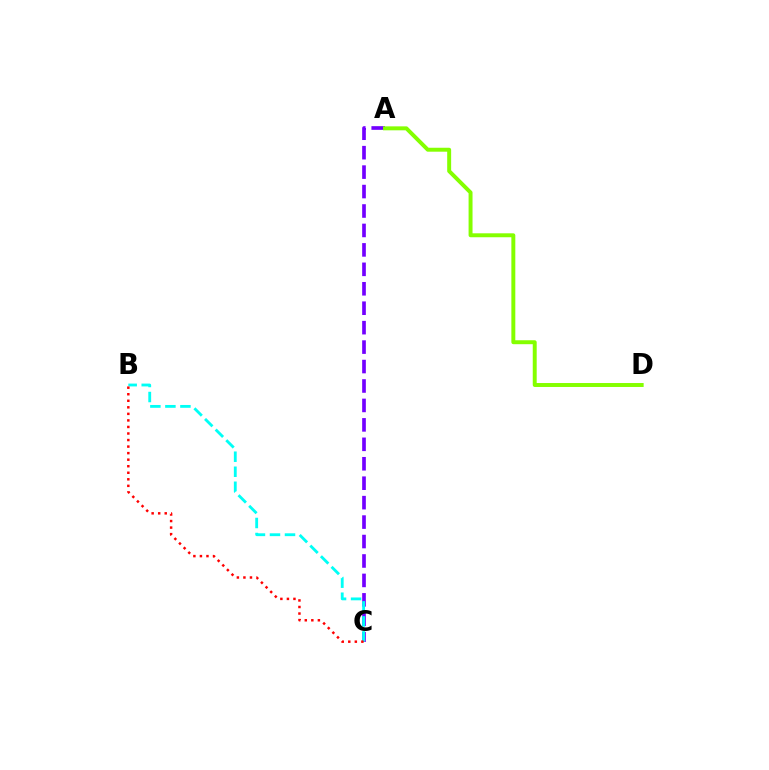{('A', 'C'): [{'color': '#7200ff', 'line_style': 'dashed', 'thickness': 2.64}], ('B', 'C'): [{'color': '#00fff6', 'line_style': 'dashed', 'thickness': 2.04}, {'color': '#ff0000', 'line_style': 'dotted', 'thickness': 1.78}], ('A', 'D'): [{'color': '#84ff00', 'line_style': 'solid', 'thickness': 2.84}]}